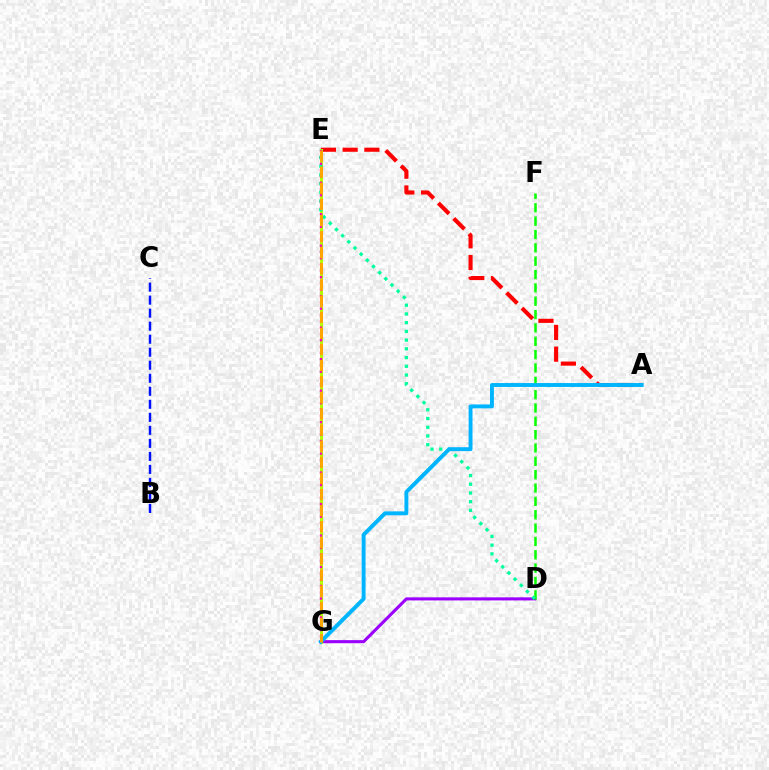{('A', 'E'): [{'color': '#ff0000', 'line_style': 'dashed', 'thickness': 2.95}], ('D', 'G'): [{'color': '#9b00ff', 'line_style': 'solid', 'thickness': 2.22}], ('E', 'G'): [{'color': '#b3ff00', 'line_style': 'solid', 'thickness': 2.17}, {'color': '#ff00bd', 'line_style': 'dotted', 'thickness': 1.71}, {'color': '#ffa500', 'line_style': 'dashed', 'thickness': 2.19}], ('D', 'F'): [{'color': '#08ff00', 'line_style': 'dashed', 'thickness': 1.81}], ('D', 'E'): [{'color': '#00ff9d', 'line_style': 'dotted', 'thickness': 2.37}], ('B', 'C'): [{'color': '#0010ff', 'line_style': 'dashed', 'thickness': 1.77}], ('A', 'G'): [{'color': '#00b5ff', 'line_style': 'solid', 'thickness': 2.81}]}